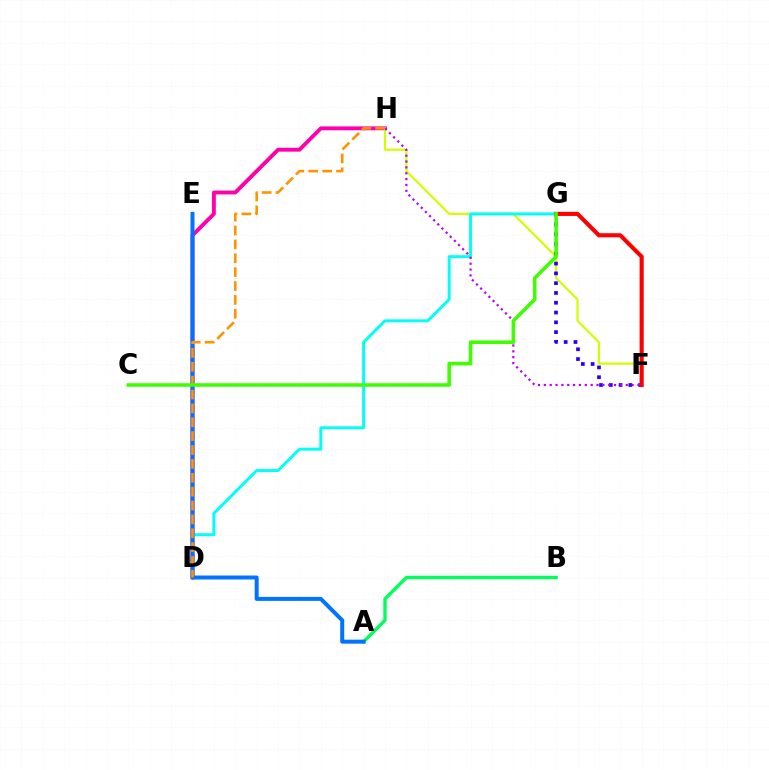{('D', 'H'): [{'color': '#ff00ac', 'line_style': 'solid', 'thickness': 2.79}, {'color': '#ff9400', 'line_style': 'dashed', 'thickness': 1.88}], ('F', 'H'): [{'color': '#d1ff00', 'line_style': 'solid', 'thickness': 1.57}, {'color': '#b900ff', 'line_style': 'dotted', 'thickness': 1.59}], ('F', 'G'): [{'color': '#2500ff', 'line_style': 'dotted', 'thickness': 2.66}, {'color': '#ff0000', 'line_style': 'solid', 'thickness': 2.95}], ('D', 'G'): [{'color': '#00fff6', 'line_style': 'solid', 'thickness': 2.12}], ('A', 'B'): [{'color': '#00ff5c', 'line_style': 'solid', 'thickness': 2.42}], ('A', 'E'): [{'color': '#0074ff', 'line_style': 'solid', 'thickness': 2.87}], ('C', 'G'): [{'color': '#3dff00', 'line_style': 'solid', 'thickness': 2.56}]}